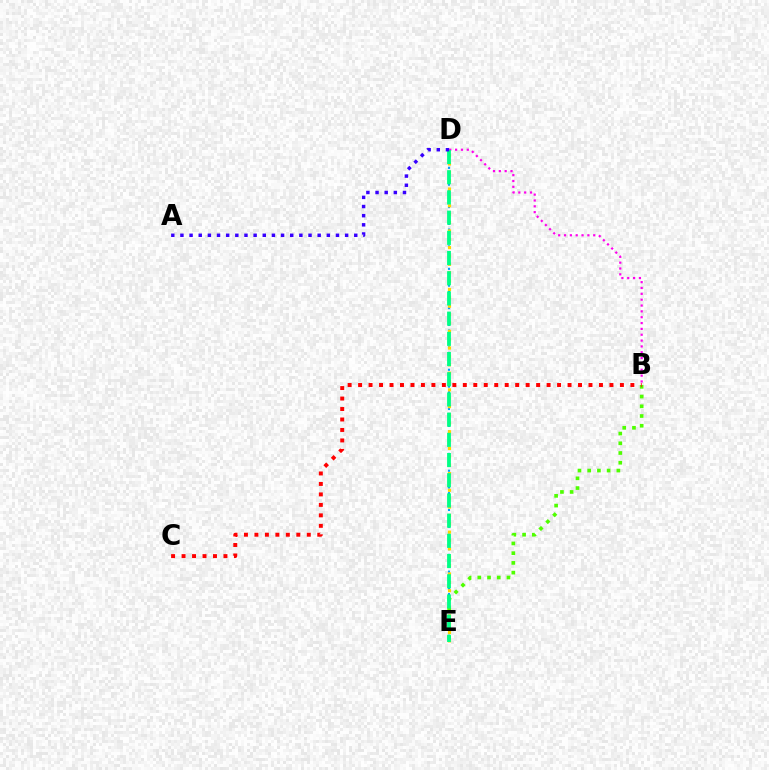{('D', 'E'): [{'color': '#009eff', 'line_style': 'dotted', 'thickness': 1.52}, {'color': '#ffd500', 'line_style': 'dotted', 'thickness': 2.27}, {'color': '#00ff86', 'line_style': 'dashed', 'thickness': 2.74}], ('B', 'E'): [{'color': '#4fff00', 'line_style': 'dotted', 'thickness': 2.64}], ('B', 'D'): [{'color': '#ff00ed', 'line_style': 'dotted', 'thickness': 1.59}], ('B', 'C'): [{'color': '#ff0000', 'line_style': 'dotted', 'thickness': 2.85}], ('A', 'D'): [{'color': '#3700ff', 'line_style': 'dotted', 'thickness': 2.49}]}